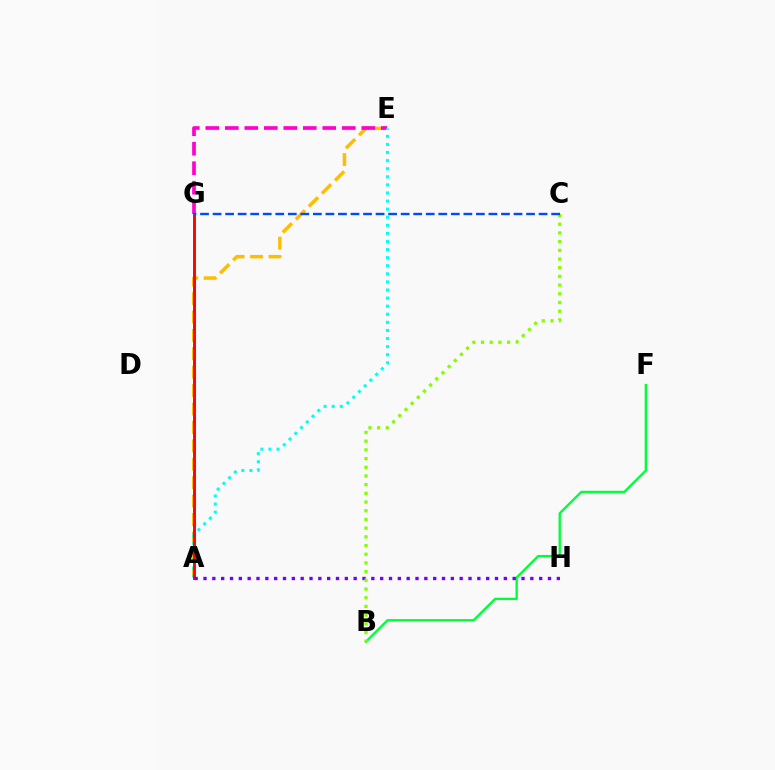{('A', 'E'): [{'color': '#ffbd00', 'line_style': 'dashed', 'thickness': 2.5}, {'color': '#00fff6', 'line_style': 'dotted', 'thickness': 2.2}], ('B', 'F'): [{'color': '#00ff39', 'line_style': 'solid', 'thickness': 1.69}], ('E', 'G'): [{'color': '#ff00cf', 'line_style': 'dashed', 'thickness': 2.65}], ('A', 'G'): [{'color': '#ff0000', 'line_style': 'solid', 'thickness': 2.09}], ('A', 'H'): [{'color': '#7200ff', 'line_style': 'dotted', 'thickness': 2.4}], ('B', 'C'): [{'color': '#84ff00', 'line_style': 'dotted', 'thickness': 2.36}], ('C', 'G'): [{'color': '#004bff', 'line_style': 'dashed', 'thickness': 1.7}]}